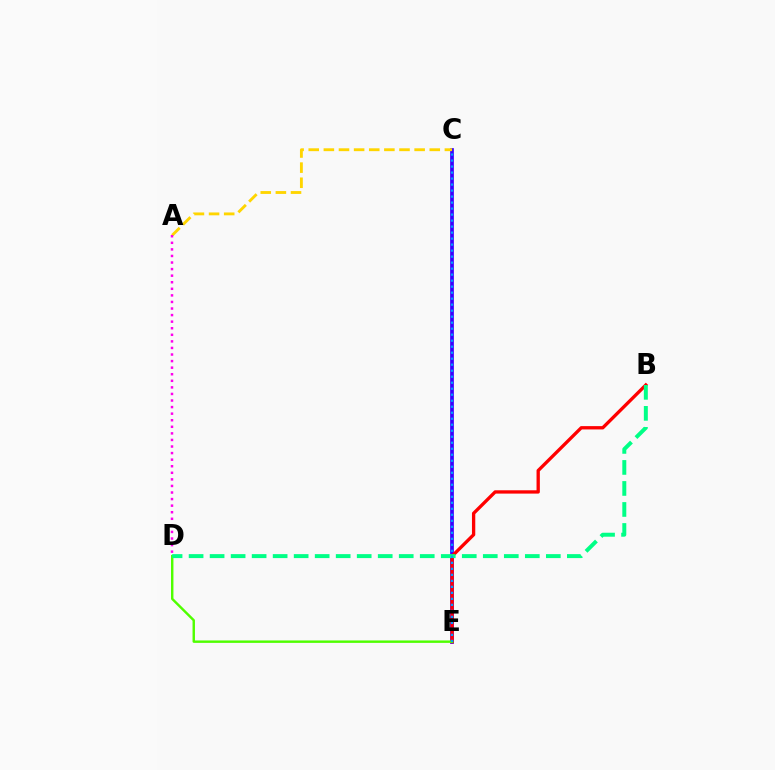{('C', 'E'): [{'color': '#3700ff', 'line_style': 'solid', 'thickness': 2.67}, {'color': '#009eff', 'line_style': 'dotted', 'thickness': 1.63}], ('A', 'C'): [{'color': '#ffd500', 'line_style': 'dashed', 'thickness': 2.06}], ('B', 'E'): [{'color': '#ff0000', 'line_style': 'solid', 'thickness': 2.39}], ('D', 'E'): [{'color': '#4fff00', 'line_style': 'solid', 'thickness': 1.74}], ('B', 'D'): [{'color': '#00ff86', 'line_style': 'dashed', 'thickness': 2.85}], ('A', 'D'): [{'color': '#ff00ed', 'line_style': 'dotted', 'thickness': 1.79}]}